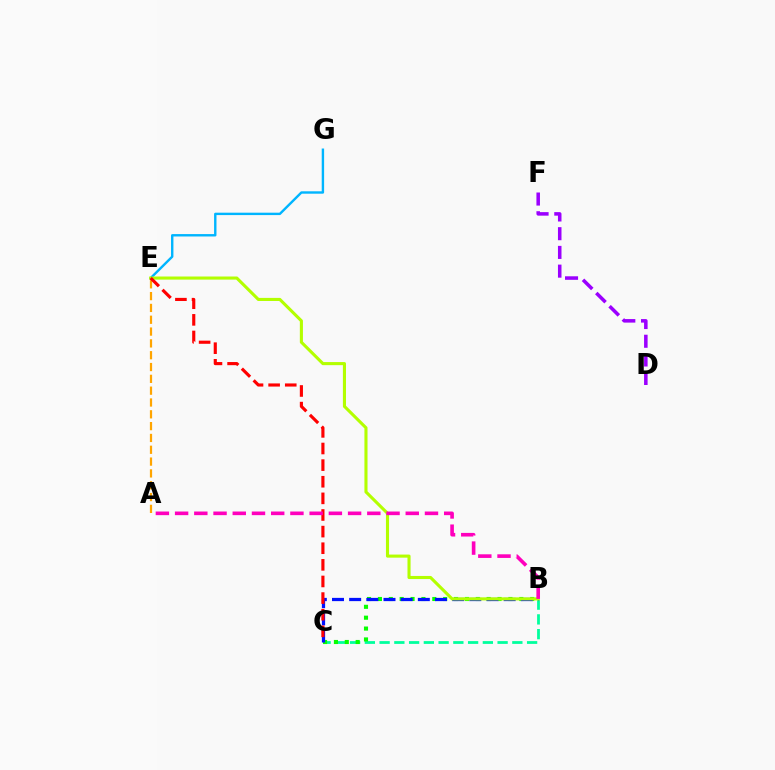{('B', 'C'): [{'color': '#00ff9d', 'line_style': 'dashed', 'thickness': 2.0}, {'color': '#08ff00', 'line_style': 'dotted', 'thickness': 2.95}, {'color': '#0010ff', 'line_style': 'dashed', 'thickness': 2.33}], ('D', 'F'): [{'color': '#9b00ff', 'line_style': 'dashed', 'thickness': 2.54}], ('E', 'G'): [{'color': '#00b5ff', 'line_style': 'solid', 'thickness': 1.72}], ('B', 'E'): [{'color': '#b3ff00', 'line_style': 'solid', 'thickness': 2.22}], ('A', 'E'): [{'color': '#ffa500', 'line_style': 'dashed', 'thickness': 1.61}], ('C', 'E'): [{'color': '#ff0000', 'line_style': 'dashed', 'thickness': 2.26}], ('A', 'B'): [{'color': '#ff00bd', 'line_style': 'dashed', 'thickness': 2.61}]}